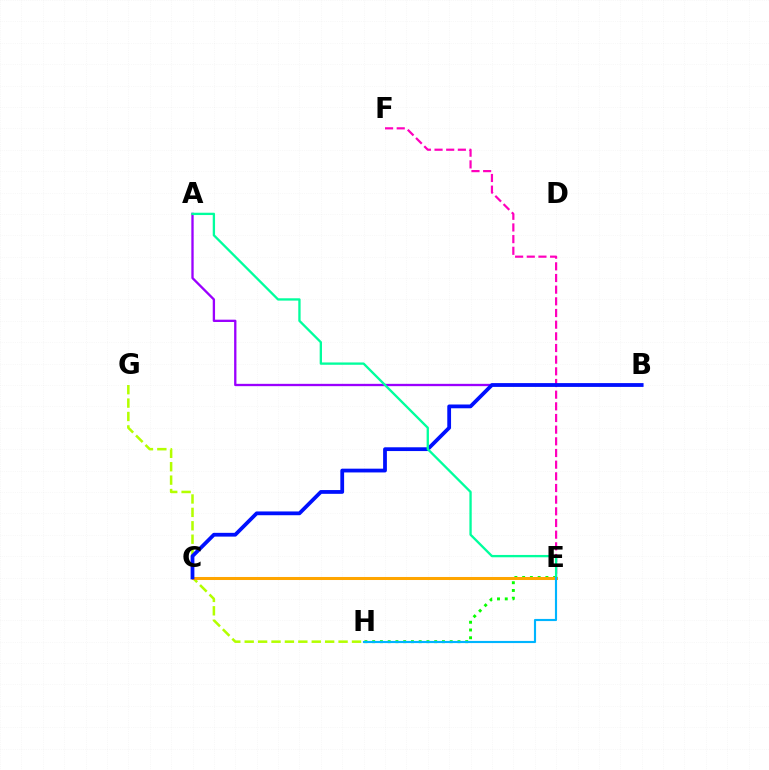{('E', 'F'): [{'color': '#ff00bd', 'line_style': 'dashed', 'thickness': 1.58}], ('A', 'B'): [{'color': '#9b00ff', 'line_style': 'solid', 'thickness': 1.67}], ('G', 'H'): [{'color': '#b3ff00', 'line_style': 'dashed', 'thickness': 1.82}], ('C', 'E'): [{'color': '#ff0000', 'line_style': 'dotted', 'thickness': 1.94}, {'color': '#ffa500', 'line_style': 'solid', 'thickness': 2.18}], ('E', 'H'): [{'color': '#08ff00', 'line_style': 'dotted', 'thickness': 2.11}, {'color': '#00b5ff', 'line_style': 'solid', 'thickness': 1.54}], ('B', 'C'): [{'color': '#0010ff', 'line_style': 'solid', 'thickness': 2.72}], ('A', 'E'): [{'color': '#00ff9d', 'line_style': 'solid', 'thickness': 1.67}]}